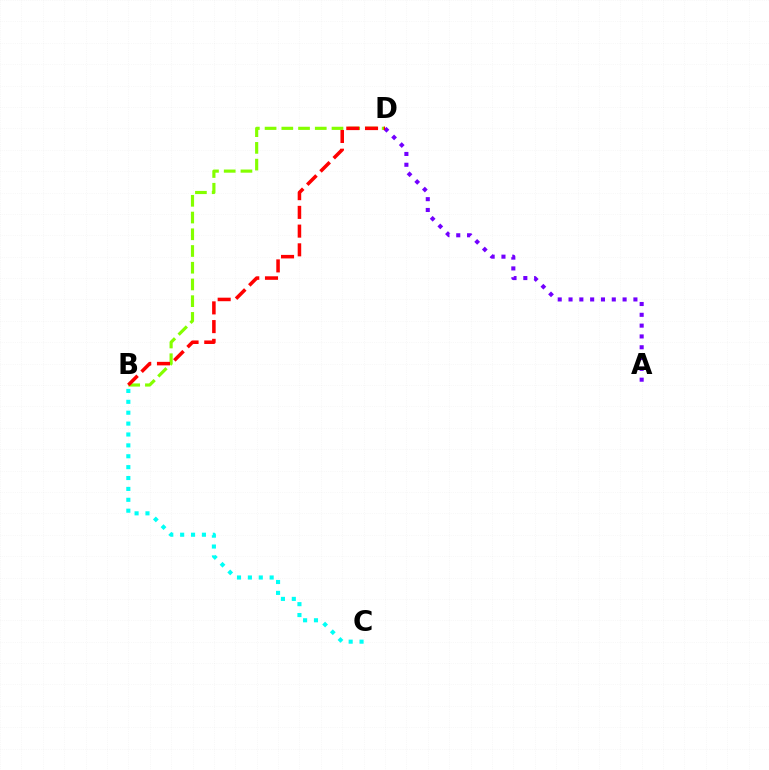{('B', 'D'): [{'color': '#84ff00', 'line_style': 'dashed', 'thickness': 2.27}, {'color': '#ff0000', 'line_style': 'dashed', 'thickness': 2.54}], ('B', 'C'): [{'color': '#00fff6', 'line_style': 'dotted', 'thickness': 2.96}], ('A', 'D'): [{'color': '#7200ff', 'line_style': 'dotted', 'thickness': 2.94}]}